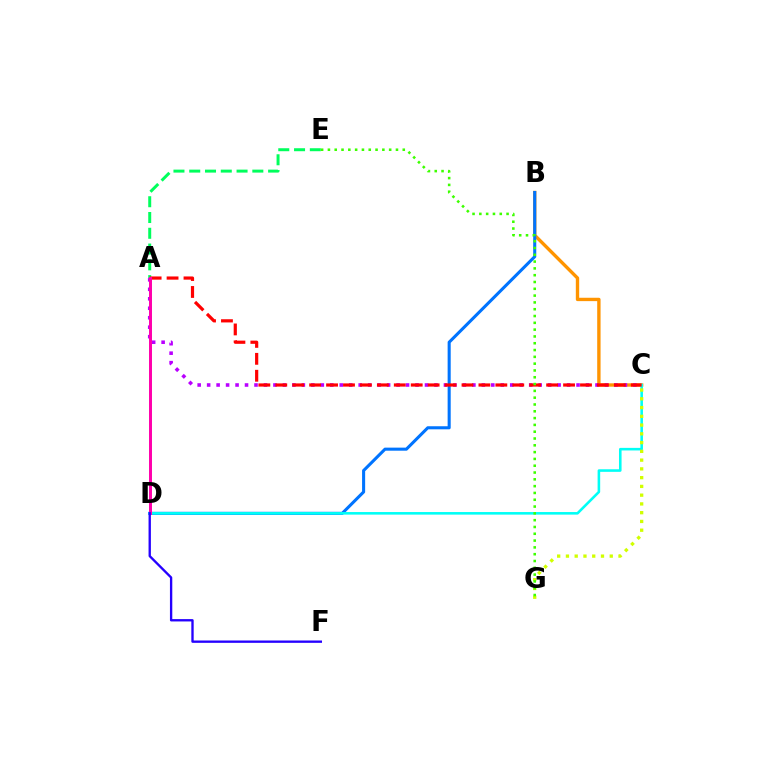{('B', 'C'): [{'color': '#ff9400', 'line_style': 'solid', 'thickness': 2.42}], ('B', 'D'): [{'color': '#0074ff', 'line_style': 'solid', 'thickness': 2.21}], ('A', 'E'): [{'color': '#00ff5c', 'line_style': 'dashed', 'thickness': 2.14}], ('C', 'D'): [{'color': '#00fff6', 'line_style': 'solid', 'thickness': 1.86}], ('A', 'C'): [{'color': '#b900ff', 'line_style': 'dotted', 'thickness': 2.57}, {'color': '#ff0000', 'line_style': 'dashed', 'thickness': 2.3}], ('A', 'D'): [{'color': '#ff00ac', 'line_style': 'solid', 'thickness': 2.14}], ('C', 'G'): [{'color': '#d1ff00', 'line_style': 'dotted', 'thickness': 2.38}], ('D', 'F'): [{'color': '#2500ff', 'line_style': 'solid', 'thickness': 1.69}], ('E', 'G'): [{'color': '#3dff00', 'line_style': 'dotted', 'thickness': 1.85}]}